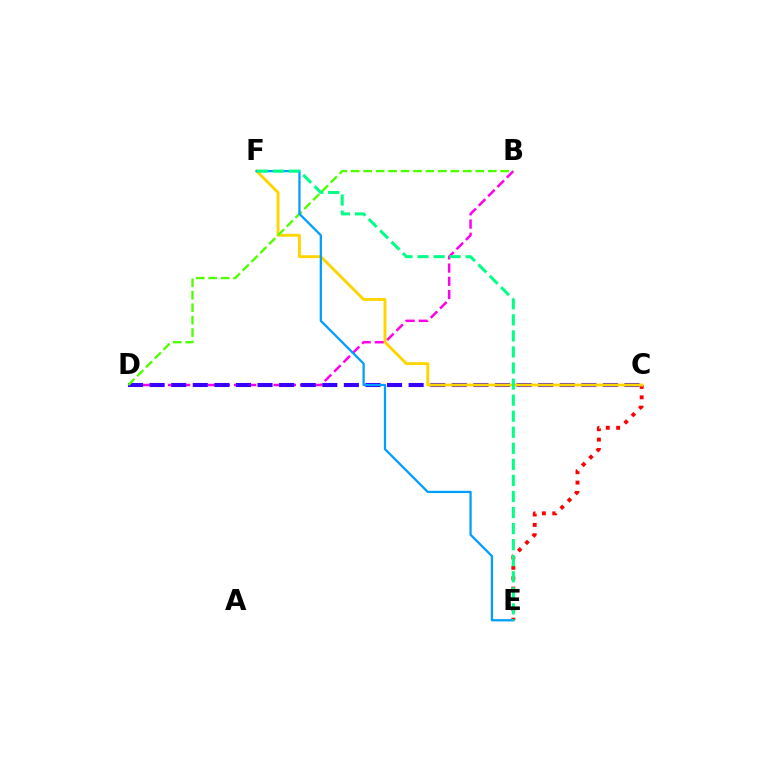{('B', 'D'): [{'color': '#ff00ed', 'line_style': 'dashed', 'thickness': 1.8}, {'color': '#4fff00', 'line_style': 'dashed', 'thickness': 1.69}], ('C', 'D'): [{'color': '#3700ff', 'line_style': 'dashed', 'thickness': 2.93}], ('C', 'E'): [{'color': '#ff0000', 'line_style': 'dotted', 'thickness': 2.82}], ('C', 'F'): [{'color': '#ffd500', 'line_style': 'solid', 'thickness': 2.09}], ('E', 'F'): [{'color': '#009eff', 'line_style': 'solid', 'thickness': 1.63}, {'color': '#00ff86', 'line_style': 'dashed', 'thickness': 2.18}]}